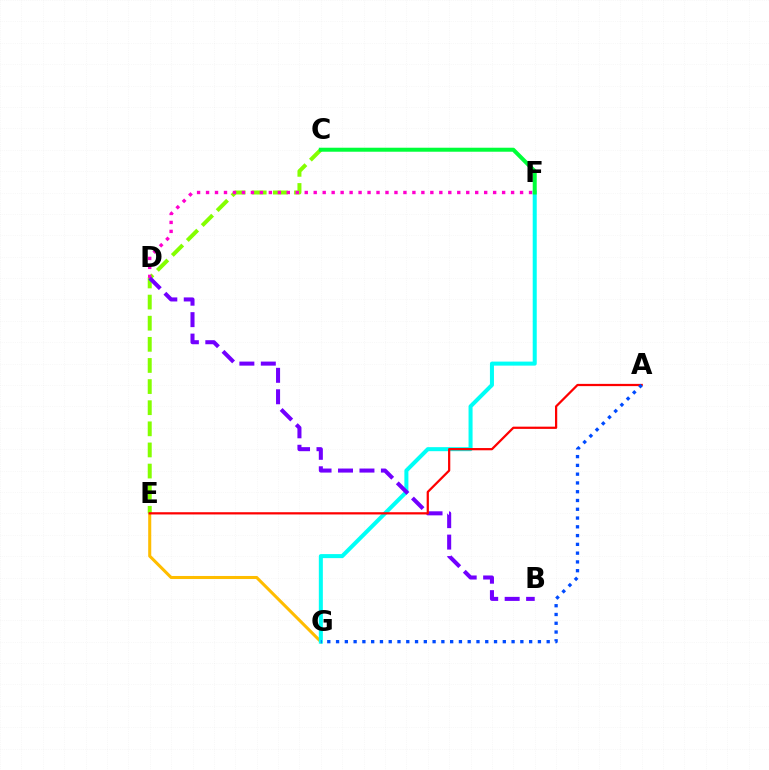{('E', 'G'): [{'color': '#ffbd00', 'line_style': 'solid', 'thickness': 2.2}], ('C', 'E'): [{'color': '#84ff00', 'line_style': 'dashed', 'thickness': 2.87}], ('D', 'F'): [{'color': '#ff00cf', 'line_style': 'dotted', 'thickness': 2.44}], ('F', 'G'): [{'color': '#00fff6', 'line_style': 'solid', 'thickness': 2.9}], ('B', 'D'): [{'color': '#7200ff', 'line_style': 'dashed', 'thickness': 2.91}], ('A', 'E'): [{'color': '#ff0000', 'line_style': 'solid', 'thickness': 1.61}], ('C', 'F'): [{'color': '#00ff39', 'line_style': 'solid', 'thickness': 2.88}], ('A', 'G'): [{'color': '#004bff', 'line_style': 'dotted', 'thickness': 2.38}]}